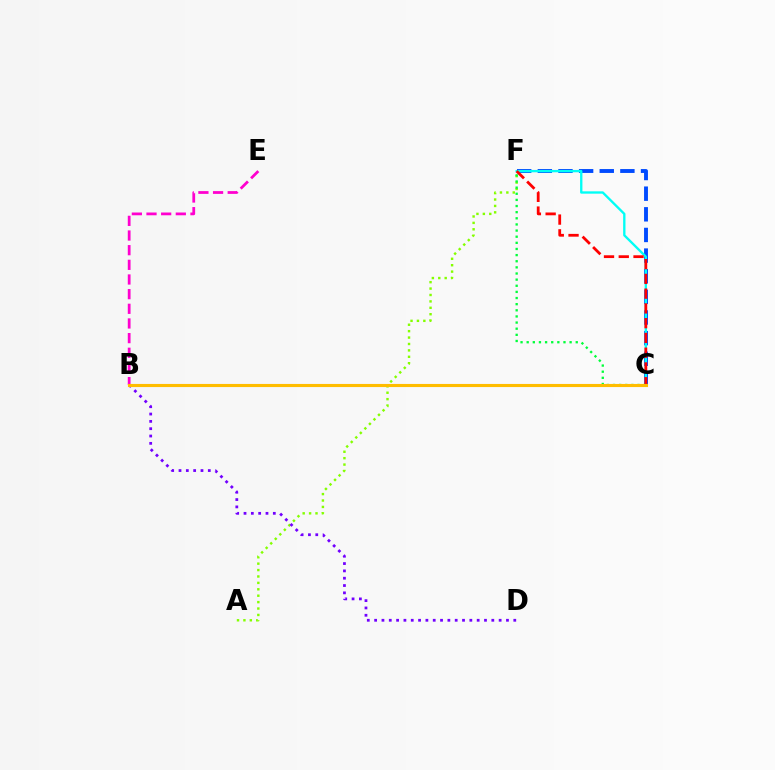{('C', 'F'): [{'color': '#004bff', 'line_style': 'dashed', 'thickness': 2.8}, {'color': '#00fff6', 'line_style': 'solid', 'thickness': 1.68}, {'color': '#00ff39', 'line_style': 'dotted', 'thickness': 1.67}, {'color': '#ff0000', 'line_style': 'dashed', 'thickness': 2.01}], ('A', 'F'): [{'color': '#84ff00', 'line_style': 'dotted', 'thickness': 1.74}], ('B', 'D'): [{'color': '#7200ff', 'line_style': 'dotted', 'thickness': 1.99}], ('B', 'E'): [{'color': '#ff00cf', 'line_style': 'dashed', 'thickness': 1.99}], ('B', 'C'): [{'color': '#ffbd00', 'line_style': 'solid', 'thickness': 2.24}]}